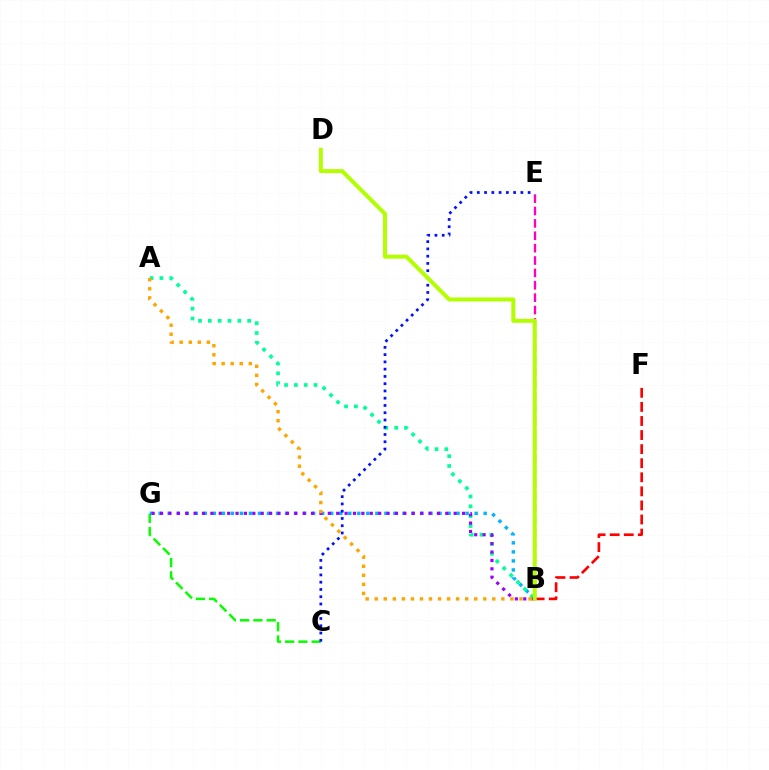{('B', 'F'): [{'color': '#ff0000', 'line_style': 'dashed', 'thickness': 1.91}], ('C', 'G'): [{'color': '#08ff00', 'line_style': 'dashed', 'thickness': 1.8}], ('B', 'G'): [{'color': '#00b5ff', 'line_style': 'dotted', 'thickness': 2.45}, {'color': '#9b00ff', 'line_style': 'dotted', 'thickness': 2.28}], ('B', 'E'): [{'color': '#ff00bd', 'line_style': 'dashed', 'thickness': 1.68}], ('A', 'B'): [{'color': '#00ff9d', 'line_style': 'dotted', 'thickness': 2.67}, {'color': '#ffa500', 'line_style': 'dotted', 'thickness': 2.46}], ('C', 'E'): [{'color': '#0010ff', 'line_style': 'dotted', 'thickness': 1.97}], ('B', 'D'): [{'color': '#b3ff00', 'line_style': 'solid', 'thickness': 2.87}]}